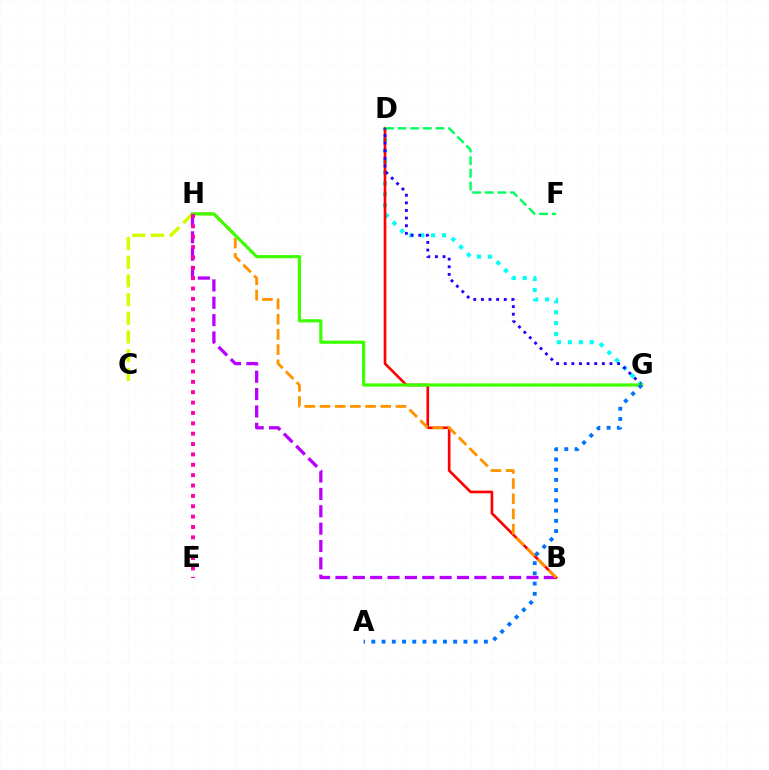{('C', 'H'): [{'color': '#d1ff00', 'line_style': 'dashed', 'thickness': 2.54}], ('D', 'G'): [{'color': '#00fff6', 'line_style': 'dotted', 'thickness': 2.97}, {'color': '#2500ff', 'line_style': 'dotted', 'thickness': 2.07}], ('B', 'H'): [{'color': '#b900ff', 'line_style': 'dashed', 'thickness': 2.36}, {'color': '#ff9400', 'line_style': 'dashed', 'thickness': 2.06}], ('B', 'D'): [{'color': '#ff0000', 'line_style': 'solid', 'thickness': 1.91}], ('D', 'F'): [{'color': '#00ff5c', 'line_style': 'dashed', 'thickness': 1.72}], ('G', 'H'): [{'color': '#3dff00', 'line_style': 'solid', 'thickness': 2.29}], ('A', 'G'): [{'color': '#0074ff', 'line_style': 'dotted', 'thickness': 2.78}], ('E', 'H'): [{'color': '#ff00ac', 'line_style': 'dotted', 'thickness': 2.82}]}